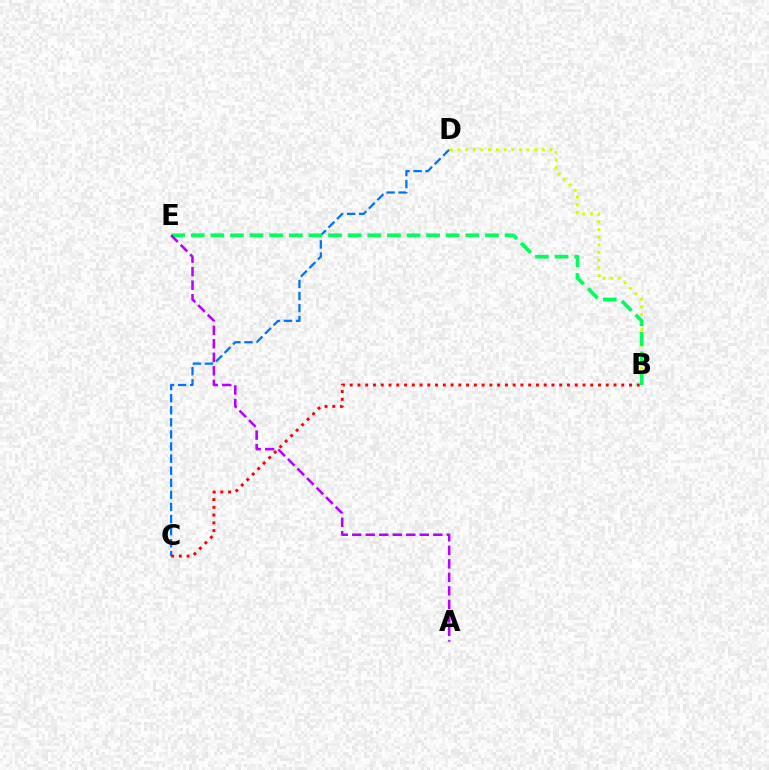{('C', 'D'): [{'color': '#0074ff', 'line_style': 'dashed', 'thickness': 1.64}], ('B', 'D'): [{'color': '#d1ff00', 'line_style': 'dotted', 'thickness': 2.09}], ('B', 'C'): [{'color': '#ff0000', 'line_style': 'dotted', 'thickness': 2.11}], ('B', 'E'): [{'color': '#00ff5c', 'line_style': 'dashed', 'thickness': 2.66}], ('A', 'E'): [{'color': '#b900ff', 'line_style': 'dashed', 'thickness': 1.83}]}